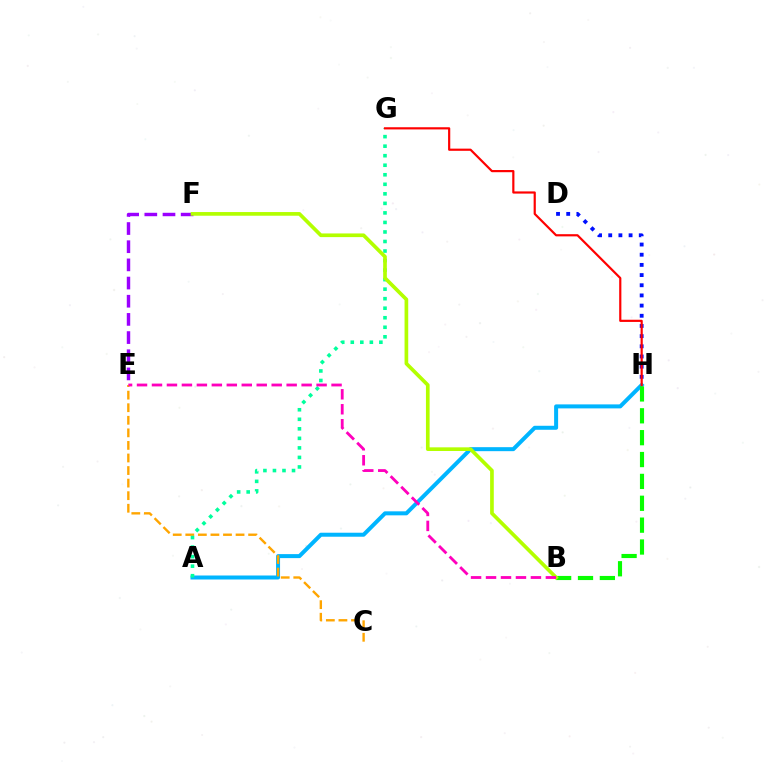{('D', 'H'): [{'color': '#0010ff', 'line_style': 'dotted', 'thickness': 2.76}], ('A', 'H'): [{'color': '#00b5ff', 'line_style': 'solid', 'thickness': 2.88}], ('C', 'E'): [{'color': '#ffa500', 'line_style': 'dashed', 'thickness': 1.71}], ('E', 'F'): [{'color': '#9b00ff', 'line_style': 'dashed', 'thickness': 2.47}], ('A', 'G'): [{'color': '#00ff9d', 'line_style': 'dotted', 'thickness': 2.59}], ('B', 'H'): [{'color': '#08ff00', 'line_style': 'dashed', 'thickness': 2.97}], ('B', 'F'): [{'color': '#b3ff00', 'line_style': 'solid', 'thickness': 2.64}], ('G', 'H'): [{'color': '#ff0000', 'line_style': 'solid', 'thickness': 1.57}], ('B', 'E'): [{'color': '#ff00bd', 'line_style': 'dashed', 'thickness': 2.03}]}